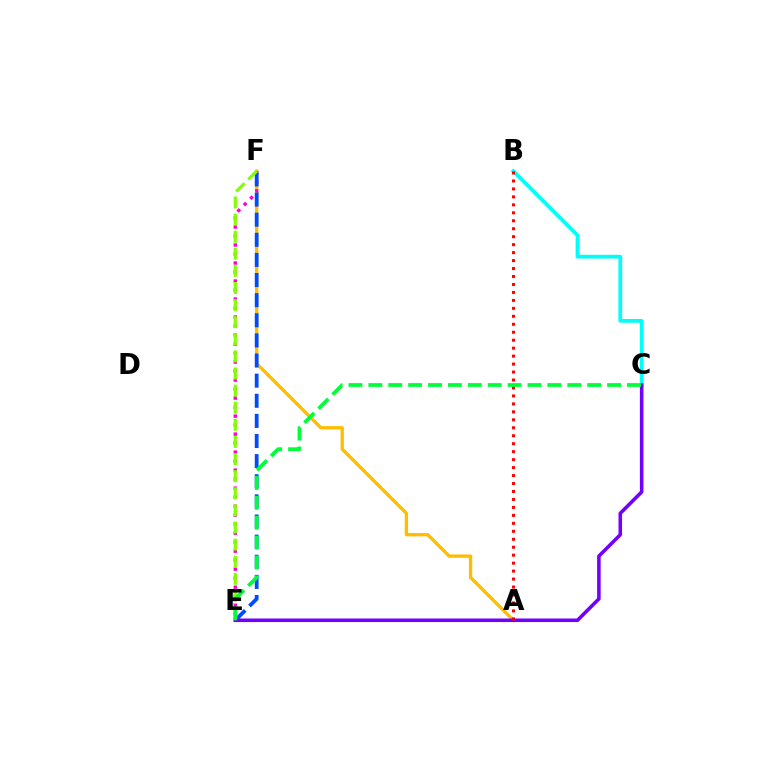{('A', 'F'): [{'color': '#ffbd00', 'line_style': 'solid', 'thickness': 2.39}], ('B', 'C'): [{'color': '#00fff6', 'line_style': 'solid', 'thickness': 2.7}], ('E', 'F'): [{'color': '#ff00cf', 'line_style': 'dotted', 'thickness': 2.45}, {'color': '#004bff', 'line_style': 'dashed', 'thickness': 2.73}, {'color': '#84ff00', 'line_style': 'dashed', 'thickness': 2.32}], ('C', 'E'): [{'color': '#7200ff', 'line_style': 'solid', 'thickness': 2.56}, {'color': '#00ff39', 'line_style': 'dashed', 'thickness': 2.7}], ('A', 'B'): [{'color': '#ff0000', 'line_style': 'dotted', 'thickness': 2.16}]}